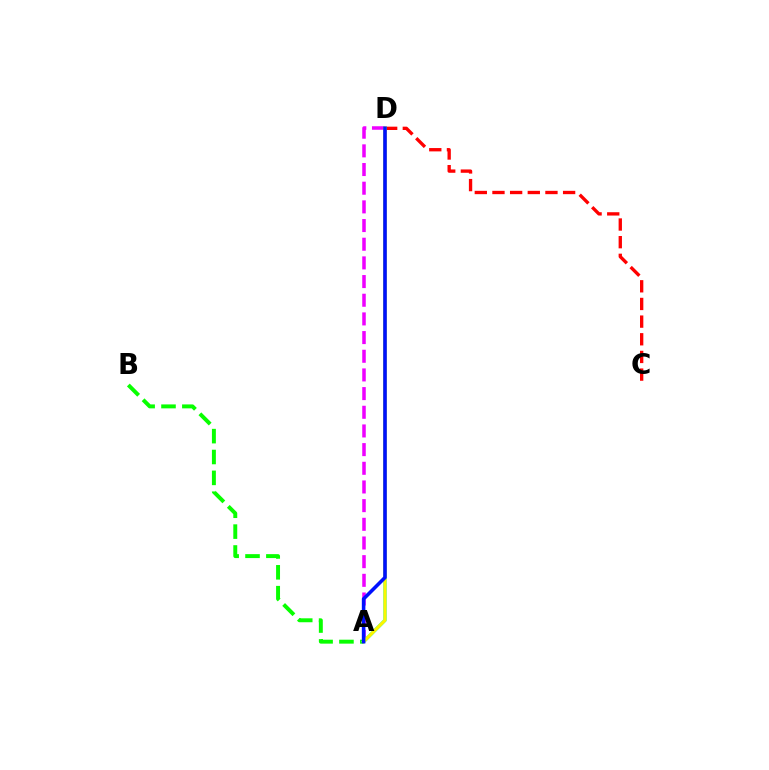{('A', 'B'): [{'color': '#08ff00', 'line_style': 'dashed', 'thickness': 2.84}], ('A', 'D'): [{'color': '#ee00ff', 'line_style': 'dashed', 'thickness': 2.54}, {'color': '#00fff6', 'line_style': 'solid', 'thickness': 2.47}, {'color': '#fcf500', 'line_style': 'solid', 'thickness': 2.34}, {'color': '#0010ff', 'line_style': 'solid', 'thickness': 2.57}], ('C', 'D'): [{'color': '#ff0000', 'line_style': 'dashed', 'thickness': 2.4}]}